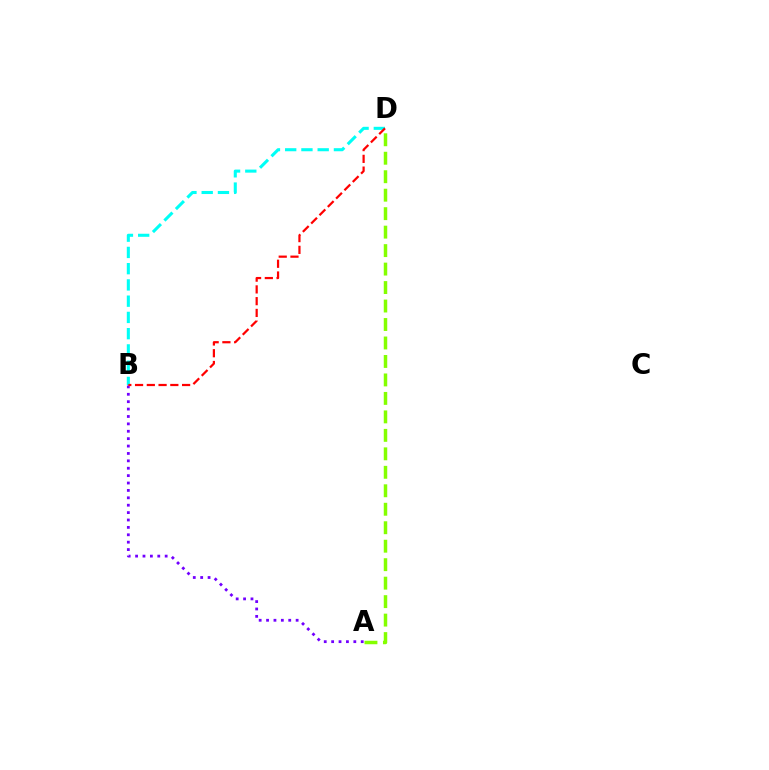{('B', 'D'): [{'color': '#00fff6', 'line_style': 'dashed', 'thickness': 2.21}, {'color': '#ff0000', 'line_style': 'dashed', 'thickness': 1.6}], ('A', 'B'): [{'color': '#7200ff', 'line_style': 'dotted', 'thickness': 2.01}], ('A', 'D'): [{'color': '#84ff00', 'line_style': 'dashed', 'thickness': 2.51}]}